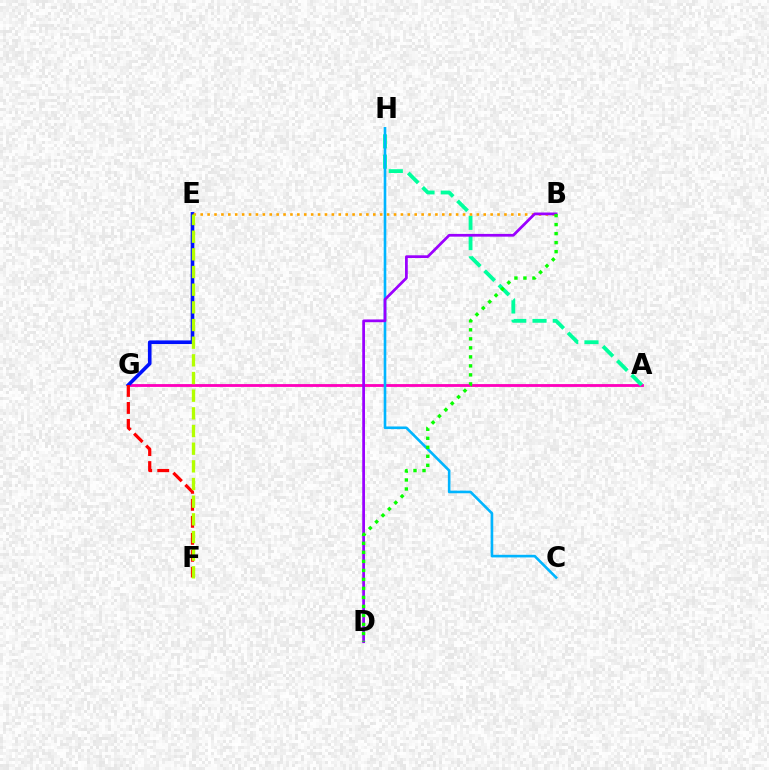{('A', 'G'): [{'color': '#ff00bd', 'line_style': 'solid', 'thickness': 2.03}], ('A', 'H'): [{'color': '#00ff9d', 'line_style': 'dashed', 'thickness': 2.75}], ('E', 'G'): [{'color': '#0010ff', 'line_style': 'solid', 'thickness': 2.61}], ('B', 'E'): [{'color': '#ffa500', 'line_style': 'dotted', 'thickness': 1.88}], ('C', 'H'): [{'color': '#00b5ff', 'line_style': 'solid', 'thickness': 1.89}], ('B', 'D'): [{'color': '#9b00ff', 'line_style': 'solid', 'thickness': 1.97}, {'color': '#08ff00', 'line_style': 'dotted', 'thickness': 2.45}], ('F', 'G'): [{'color': '#ff0000', 'line_style': 'dashed', 'thickness': 2.31}], ('E', 'F'): [{'color': '#b3ff00', 'line_style': 'dashed', 'thickness': 2.4}]}